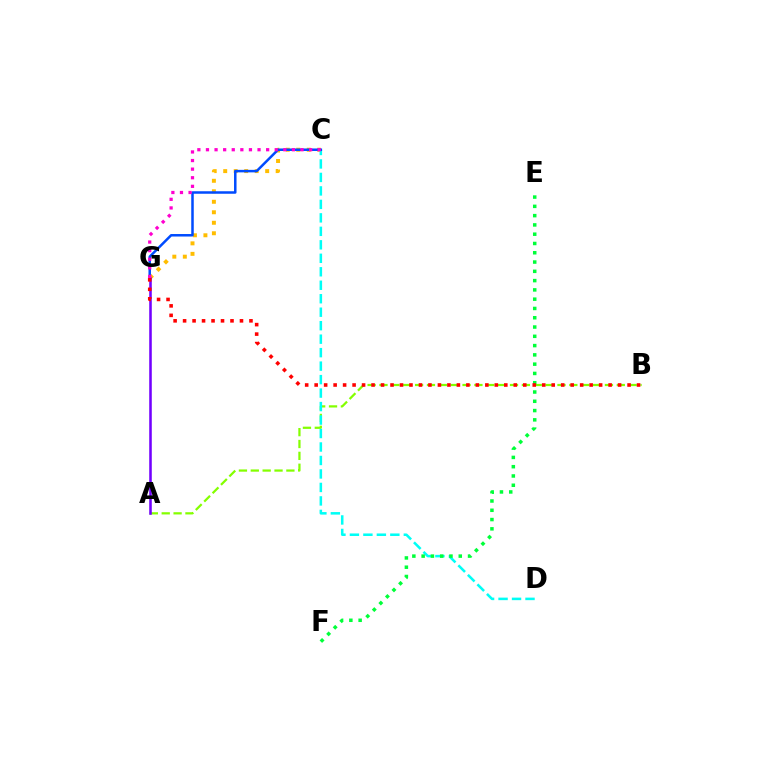{('C', 'G'): [{'color': '#ffbd00', 'line_style': 'dotted', 'thickness': 2.85}, {'color': '#004bff', 'line_style': 'solid', 'thickness': 1.8}, {'color': '#ff00cf', 'line_style': 'dotted', 'thickness': 2.34}], ('A', 'B'): [{'color': '#84ff00', 'line_style': 'dashed', 'thickness': 1.61}], ('C', 'D'): [{'color': '#00fff6', 'line_style': 'dashed', 'thickness': 1.83}], ('E', 'F'): [{'color': '#00ff39', 'line_style': 'dotted', 'thickness': 2.52}], ('A', 'G'): [{'color': '#7200ff', 'line_style': 'solid', 'thickness': 1.84}], ('B', 'G'): [{'color': '#ff0000', 'line_style': 'dotted', 'thickness': 2.58}]}